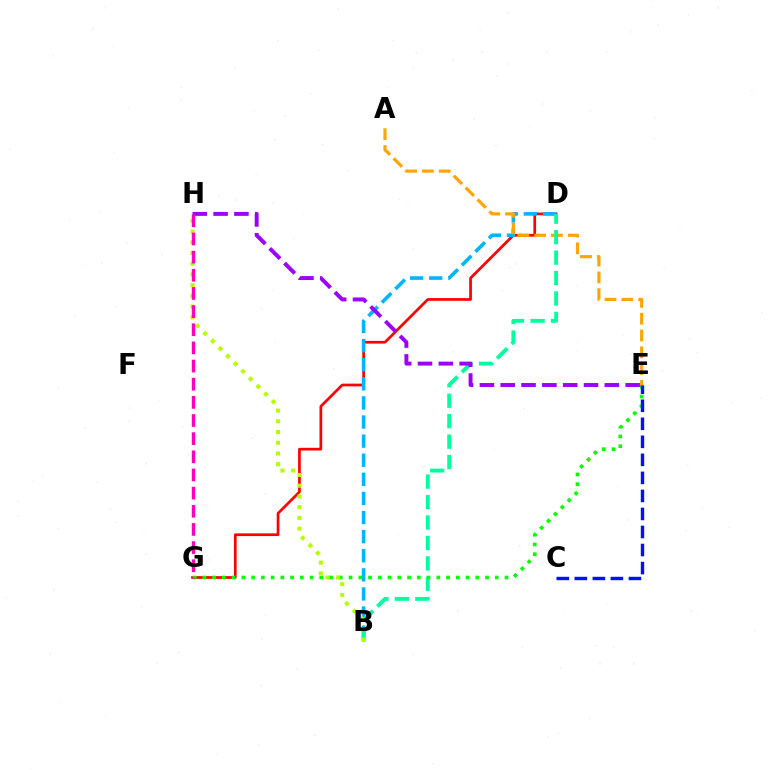{('D', 'G'): [{'color': '#ff0000', 'line_style': 'solid', 'thickness': 1.95}], ('B', 'D'): [{'color': '#00b5ff', 'line_style': 'dashed', 'thickness': 2.6}, {'color': '#00ff9d', 'line_style': 'dashed', 'thickness': 2.78}], ('A', 'E'): [{'color': '#ffa500', 'line_style': 'dashed', 'thickness': 2.28}], ('E', 'G'): [{'color': '#08ff00', 'line_style': 'dotted', 'thickness': 2.65}], ('E', 'H'): [{'color': '#9b00ff', 'line_style': 'dashed', 'thickness': 2.83}], ('B', 'H'): [{'color': '#b3ff00', 'line_style': 'dotted', 'thickness': 2.91}], ('C', 'E'): [{'color': '#0010ff', 'line_style': 'dashed', 'thickness': 2.45}], ('G', 'H'): [{'color': '#ff00bd', 'line_style': 'dashed', 'thickness': 2.47}]}